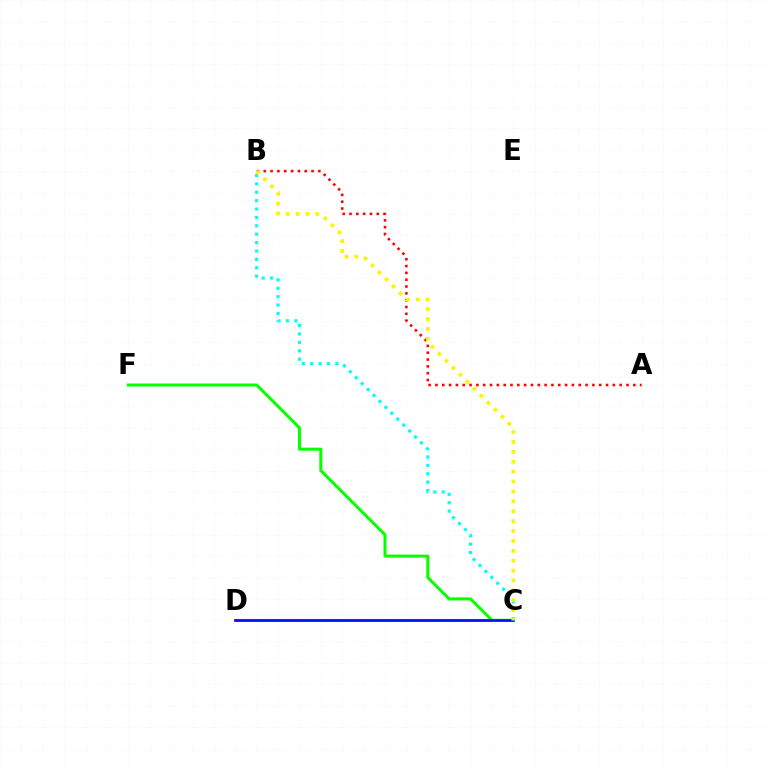{('C', 'D'): [{'color': '#ee00ff', 'line_style': 'solid', 'thickness': 1.85}, {'color': '#0010ff', 'line_style': 'solid', 'thickness': 1.82}], ('A', 'B'): [{'color': '#ff0000', 'line_style': 'dotted', 'thickness': 1.85}], ('C', 'F'): [{'color': '#08ff00', 'line_style': 'solid', 'thickness': 2.18}], ('B', 'C'): [{'color': '#00fff6', 'line_style': 'dotted', 'thickness': 2.28}, {'color': '#fcf500', 'line_style': 'dotted', 'thickness': 2.69}]}